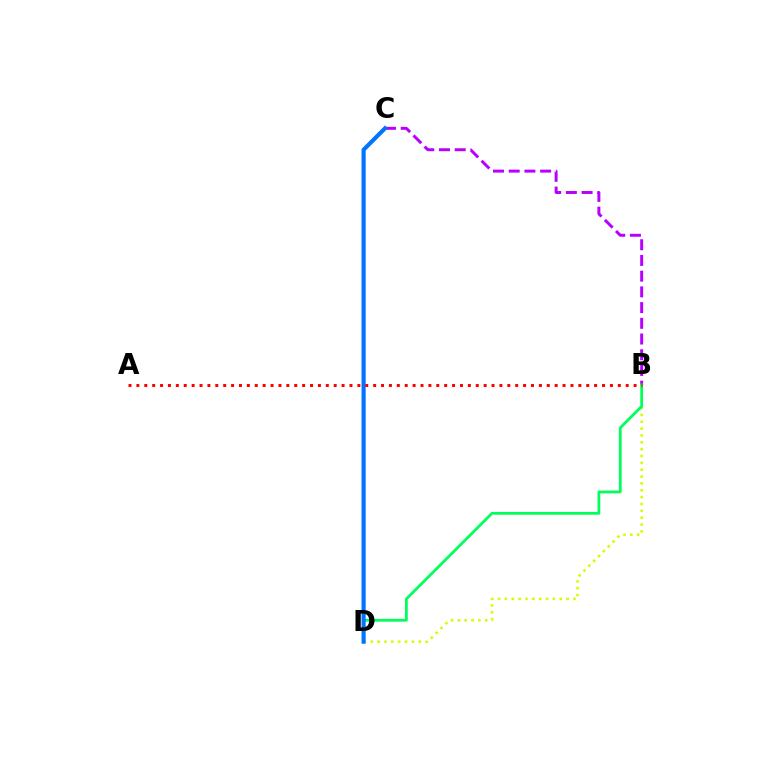{('B', 'D'): [{'color': '#d1ff00', 'line_style': 'dotted', 'thickness': 1.86}, {'color': '#00ff5c', 'line_style': 'solid', 'thickness': 1.99}], ('B', 'C'): [{'color': '#b900ff', 'line_style': 'dashed', 'thickness': 2.13}], ('C', 'D'): [{'color': '#0074ff', 'line_style': 'solid', 'thickness': 2.97}], ('A', 'B'): [{'color': '#ff0000', 'line_style': 'dotted', 'thickness': 2.14}]}